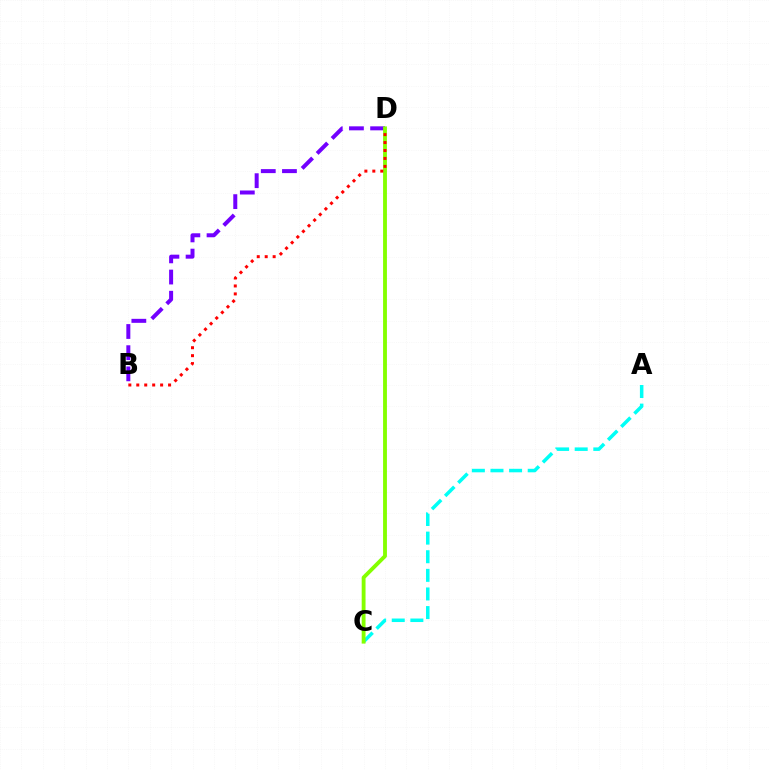{('A', 'C'): [{'color': '#00fff6', 'line_style': 'dashed', 'thickness': 2.53}], ('B', 'D'): [{'color': '#7200ff', 'line_style': 'dashed', 'thickness': 2.88}, {'color': '#ff0000', 'line_style': 'dotted', 'thickness': 2.16}], ('C', 'D'): [{'color': '#84ff00', 'line_style': 'solid', 'thickness': 2.77}]}